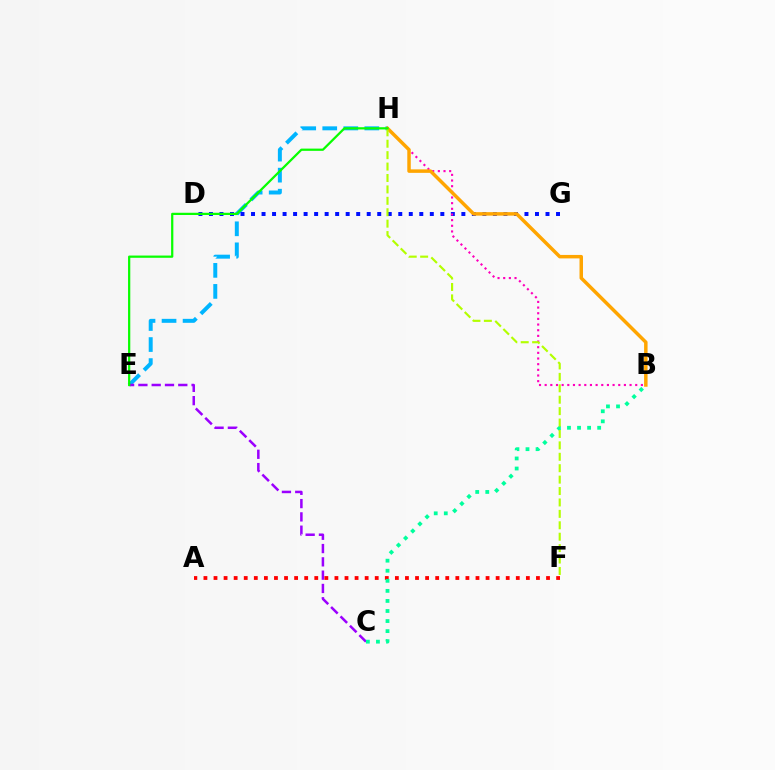{('E', 'H'): [{'color': '#00b5ff', 'line_style': 'dashed', 'thickness': 2.86}, {'color': '#08ff00', 'line_style': 'solid', 'thickness': 1.61}], ('D', 'G'): [{'color': '#0010ff', 'line_style': 'dotted', 'thickness': 2.86}], ('B', 'H'): [{'color': '#ff00bd', 'line_style': 'dotted', 'thickness': 1.54}, {'color': '#ffa500', 'line_style': 'solid', 'thickness': 2.5}], ('C', 'E'): [{'color': '#9b00ff', 'line_style': 'dashed', 'thickness': 1.81}], ('A', 'F'): [{'color': '#ff0000', 'line_style': 'dotted', 'thickness': 2.74}], ('B', 'C'): [{'color': '#00ff9d', 'line_style': 'dotted', 'thickness': 2.73}], ('F', 'H'): [{'color': '#b3ff00', 'line_style': 'dashed', 'thickness': 1.55}]}